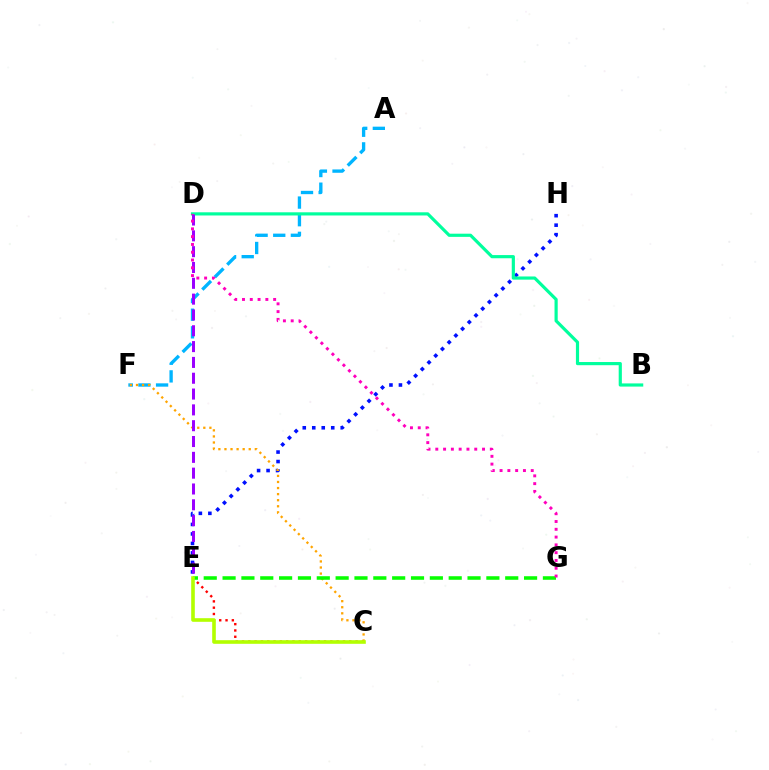{('C', 'E'): [{'color': '#ff0000', 'line_style': 'dotted', 'thickness': 1.71}, {'color': '#b3ff00', 'line_style': 'solid', 'thickness': 2.6}], ('E', 'H'): [{'color': '#0010ff', 'line_style': 'dotted', 'thickness': 2.58}], ('A', 'F'): [{'color': '#00b5ff', 'line_style': 'dashed', 'thickness': 2.4}], ('C', 'F'): [{'color': '#ffa500', 'line_style': 'dotted', 'thickness': 1.65}], ('B', 'D'): [{'color': '#00ff9d', 'line_style': 'solid', 'thickness': 2.29}], ('D', 'E'): [{'color': '#9b00ff', 'line_style': 'dashed', 'thickness': 2.15}], ('E', 'G'): [{'color': '#08ff00', 'line_style': 'dashed', 'thickness': 2.56}], ('D', 'G'): [{'color': '#ff00bd', 'line_style': 'dotted', 'thickness': 2.12}]}